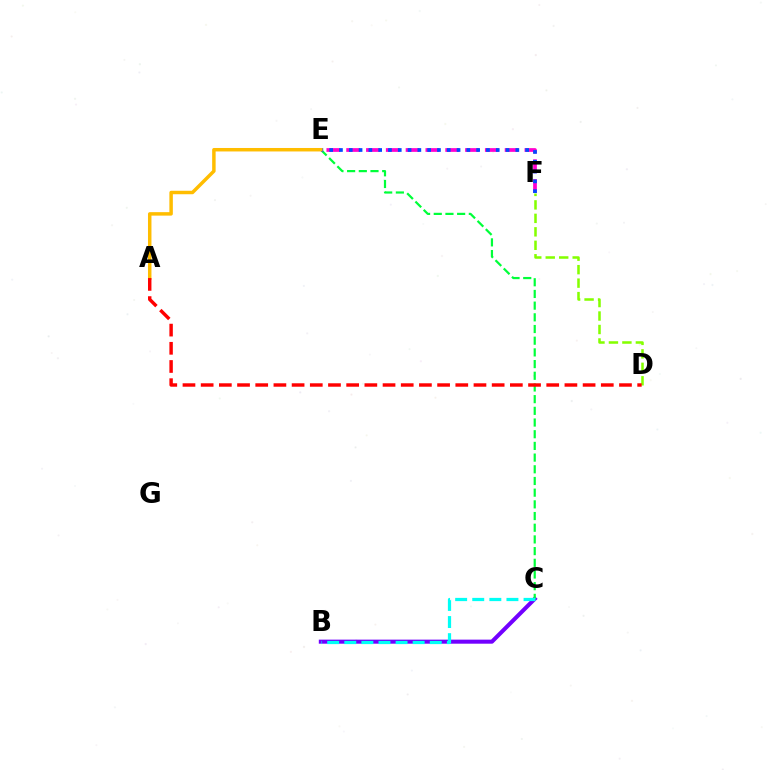{('E', 'F'): [{'color': '#ff00cf', 'line_style': 'dashed', 'thickness': 2.69}, {'color': '#004bff', 'line_style': 'dotted', 'thickness': 2.66}], ('B', 'C'): [{'color': '#7200ff', 'line_style': 'solid', 'thickness': 2.92}, {'color': '#00fff6', 'line_style': 'dashed', 'thickness': 2.32}], ('D', 'F'): [{'color': '#84ff00', 'line_style': 'dashed', 'thickness': 1.83}], ('C', 'E'): [{'color': '#00ff39', 'line_style': 'dashed', 'thickness': 1.59}], ('A', 'E'): [{'color': '#ffbd00', 'line_style': 'solid', 'thickness': 2.5}], ('A', 'D'): [{'color': '#ff0000', 'line_style': 'dashed', 'thickness': 2.47}]}